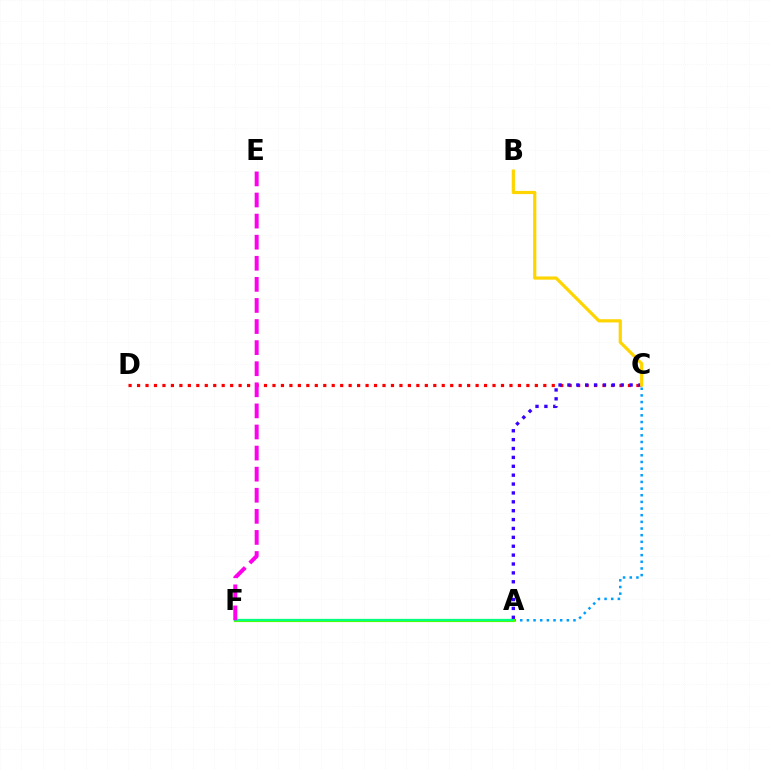{('A', 'C'): [{'color': '#009eff', 'line_style': 'dotted', 'thickness': 1.81}, {'color': '#3700ff', 'line_style': 'dotted', 'thickness': 2.41}], ('C', 'D'): [{'color': '#ff0000', 'line_style': 'dotted', 'thickness': 2.3}], ('A', 'F'): [{'color': '#4fff00', 'line_style': 'solid', 'thickness': 2.28}, {'color': '#00ff86', 'line_style': 'solid', 'thickness': 1.54}], ('B', 'C'): [{'color': '#ffd500', 'line_style': 'solid', 'thickness': 2.31}], ('E', 'F'): [{'color': '#ff00ed', 'line_style': 'dashed', 'thickness': 2.86}]}